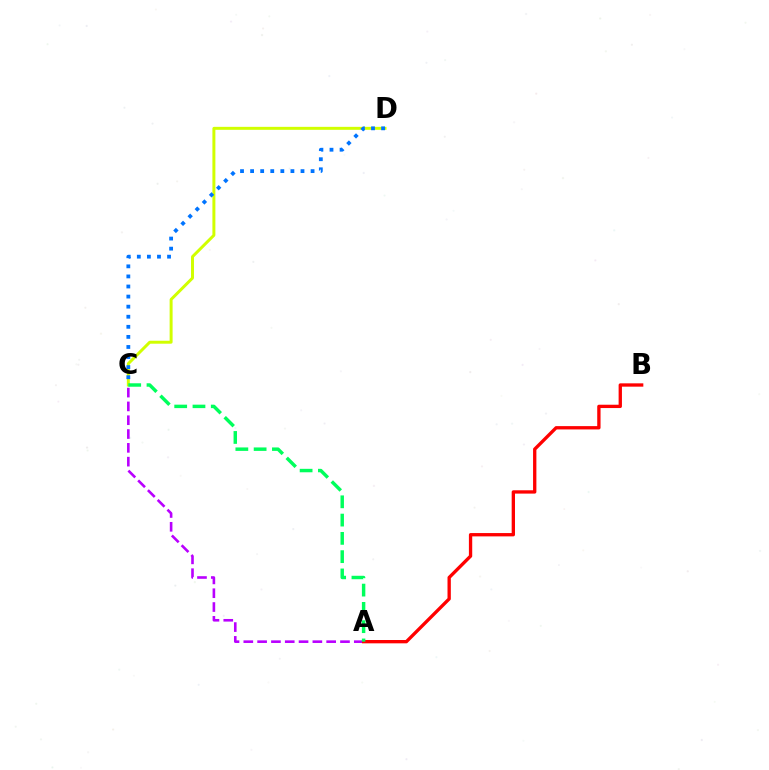{('A', 'C'): [{'color': '#b900ff', 'line_style': 'dashed', 'thickness': 1.88}, {'color': '#00ff5c', 'line_style': 'dashed', 'thickness': 2.48}], ('A', 'B'): [{'color': '#ff0000', 'line_style': 'solid', 'thickness': 2.39}], ('C', 'D'): [{'color': '#d1ff00', 'line_style': 'solid', 'thickness': 2.14}, {'color': '#0074ff', 'line_style': 'dotted', 'thickness': 2.74}]}